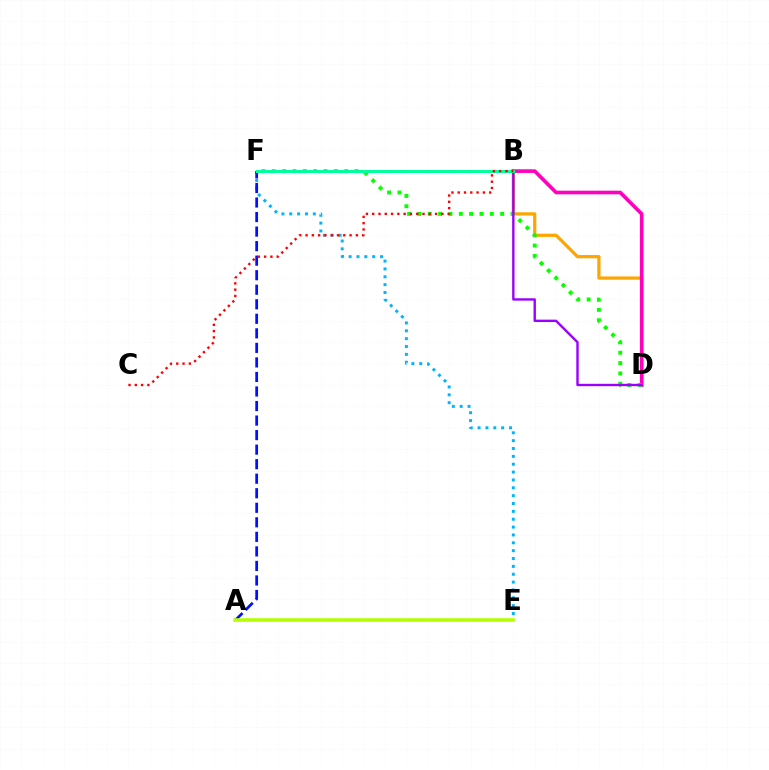{('B', 'D'): [{'color': '#ffa500', 'line_style': 'solid', 'thickness': 2.33}, {'color': '#ff00bd', 'line_style': 'solid', 'thickness': 2.61}, {'color': '#9b00ff', 'line_style': 'solid', 'thickness': 1.72}], ('E', 'F'): [{'color': '#00b5ff', 'line_style': 'dotted', 'thickness': 2.13}], ('A', 'F'): [{'color': '#0010ff', 'line_style': 'dashed', 'thickness': 1.97}], ('D', 'F'): [{'color': '#08ff00', 'line_style': 'dotted', 'thickness': 2.81}], ('B', 'F'): [{'color': '#00ff9d', 'line_style': 'solid', 'thickness': 2.16}], ('B', 'C'): [{'color': '#ff0000', 'line_style': 'dotted', 'thickness': 1.71}], ('A', 'E'): [{'color': '#b3ff00', 'line_style': 'solid', 'thickness': 2.55}]}